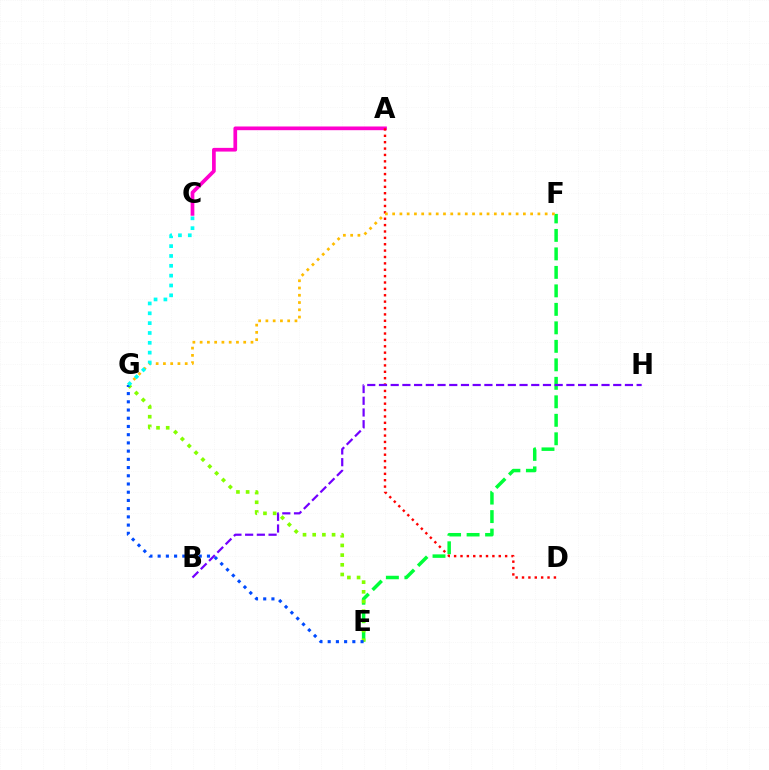{('A', 'C'): [{'color': '#ff00cf', 'line_style': 'solid', 'thickness': 2.66}], ('E', 'F'): [{'color': '#00ff39', 'line_style': 'dashed', 'thickness': 2.51}], ('E', 'G'): [{'color': '#84ff00', 'line_style': 'dotted', 'thickness': 2.63}, {'color': '#004bff', 'line_style': 'dotted', 'thickness': 2.23}], ('A', 'D'): [{'color': '#ff0000', 'line_style': 'dotted', 'thickness': 1.73}], ('F', 'G'): [{'color': '#ffbd00', 'line_style': 'dotted', 'thickness': 1.97}], ('C', 'G'): [{'color': '#00fff6', 'line_style': 'dotted', 'thickness': 2.67}], ('B', 'H'): [{'color': '#7200ff', 'line_style': 'dashed', 'thickness': 1.59}]}